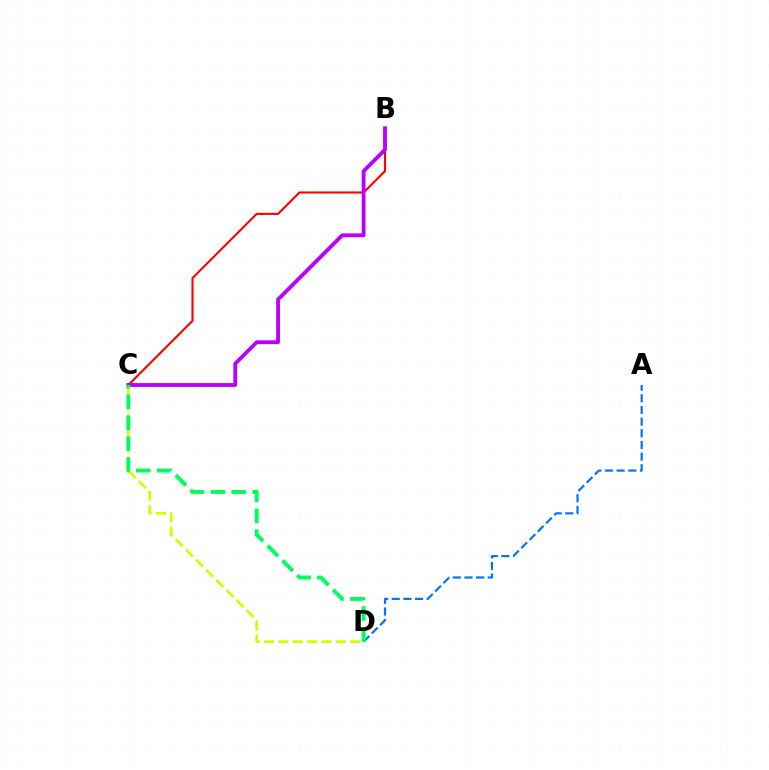{('C', 'D'): [{'color': '#d1ff00', 'line_style': 'dashed', 'thickness': 1.95}, {'color': '#00ff5c', 'line_style': 'dashed', 'thickness': 2.84}], ('A', 'D'): [{'color': '#0074ff', 'line_style': 'dashed', 'thickness': 1.58}], ('B', 'C'): [{'color': '#ff0000', 'line_style': 'solid', 'thickness': 1.51}, {'color': '#b900ff', 'line_style': 'solid', 'thickness': 2.75}]}